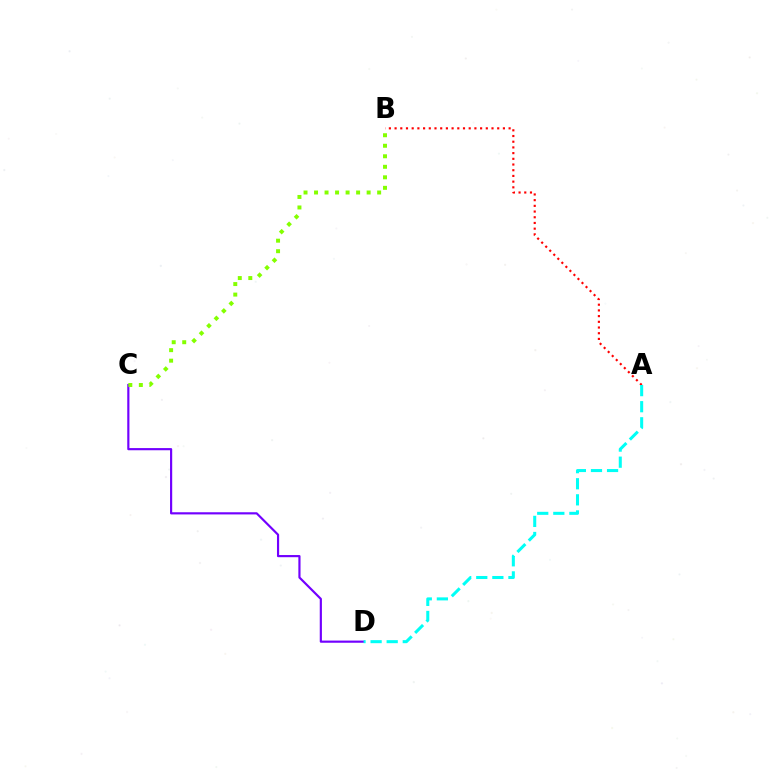{('A', 'B'): [{'color': '#ff0000', 'line_style': 'dotted', 'thickness': 1.55}], ('C', 'D'): [{'color': '#7200ff', 'line_style': 'solid', 'thickness': 1.56}], ('B', 'C'): [{'color': '#84ff00', 'line_style': 'dotted', 'thickness': 2.86}], ('A', 'D'): [{'color': '#00fff6', 'line_style': 'dashed', 'thickness': 2.19}]}